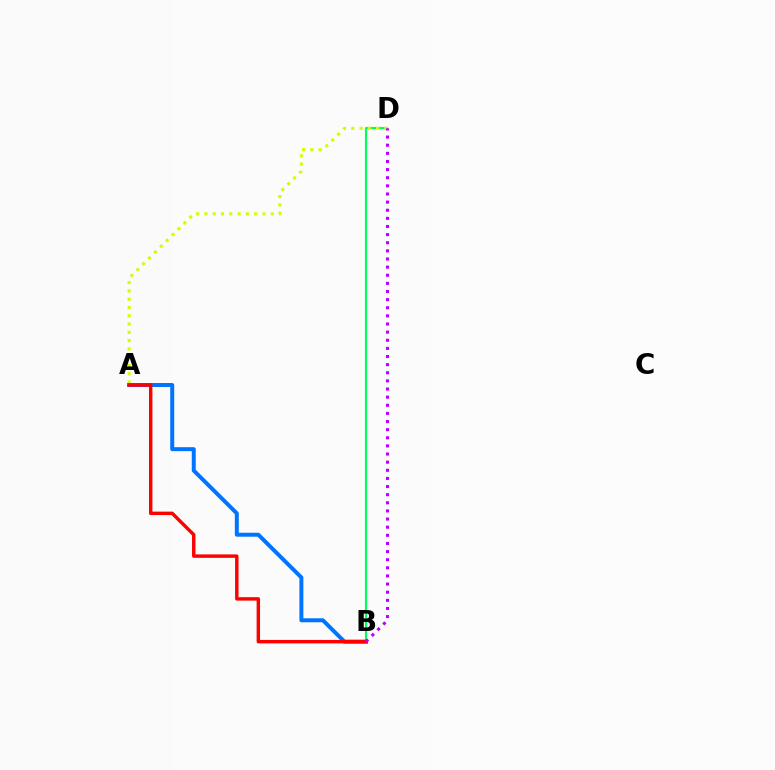{('B', 'D'): [{'color': '#00ff5c', 'line_style': 'solid', 'thickness': 1.55}, {'color': '#b900ff', 'line_style': 'dotted', 'thickness': 2.21}], ('A', 'D'): [{'color': '#d1ff00', 'line_style': 'dotted', 'thickness': 2.25}], ('A', 'B'): [{'color': '#0074ff', 'line_style': 'solid', 'thickness': 2.86}, {'color': '#ff0000', 'line_style': 'solid', 'thickness': 2.47}]}